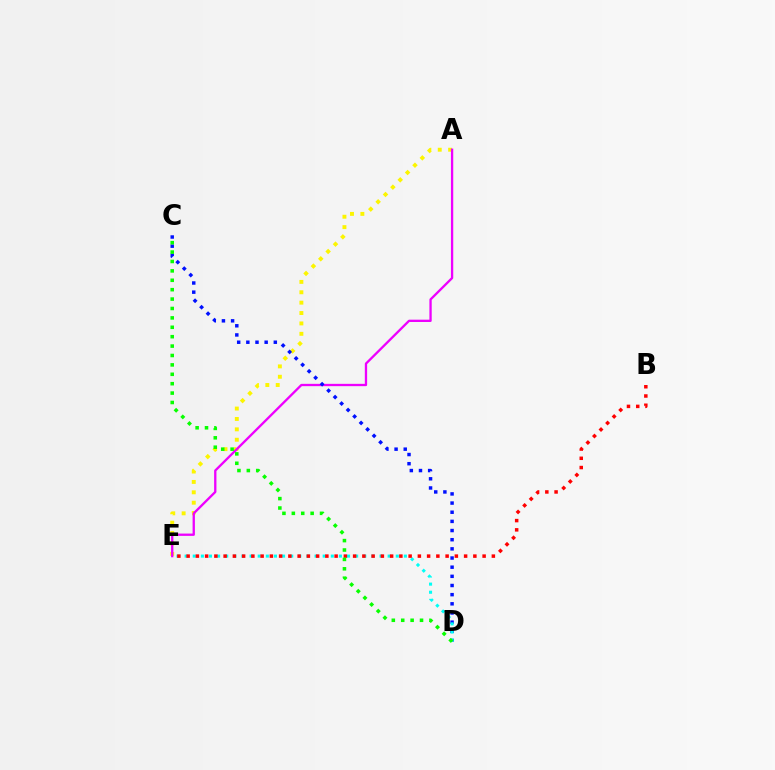{('A', 'E'): [{'color': '#fcf500', 'line_style': 'dotted', 'thickness': 2.82}, {'color': '#ee00ff', 'line_style': 'solid', 'thickness': 1.67}], ('C', 'D'): [{'color': '#0010ff', 'line_style': 'dotted', 'thickness': 2.49}, {'color': '#08ff00', 'line_style': 'dotted', 'thickness': 2.55}], ('D', 'E'): [{'color': '#00fff6', 'line_style': 'dotted', 'thickness': 2.21}], ('B', 'E'): [{'color': '#ff0000', 'line_style': 'dotted', 'thickness': 2.51}]}